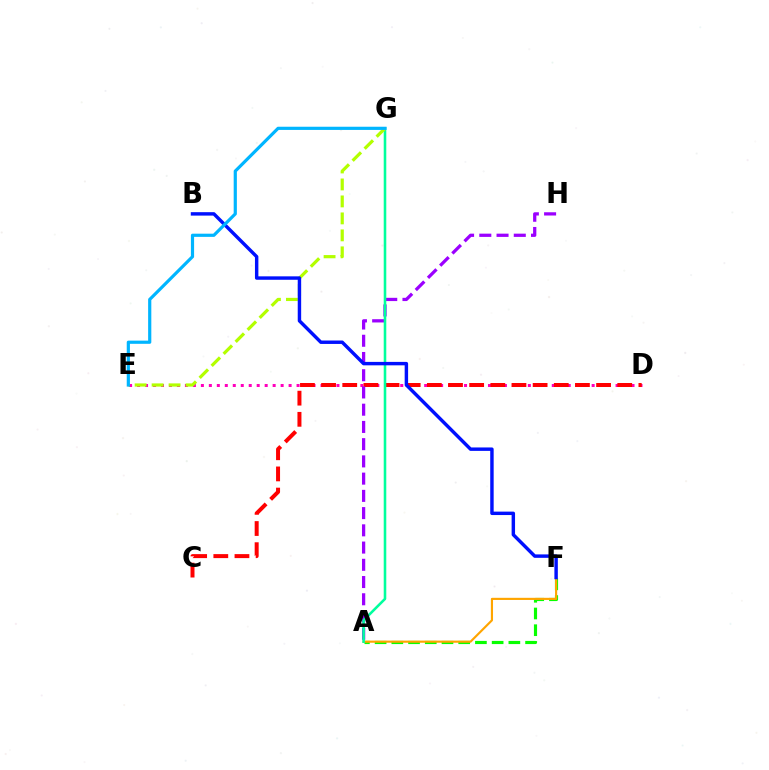{('D', 'E'): [{'color': '#ff00bd', 'line_style': 'dotted', 'thickness': 2.17}], ('A', 'F'): [{'color': '#08ff00', 'line_style': 'dashed', 'thickness': 2.27}, {'color': '#ffa500', 'line_style': 'solid', 'thickness': 1.55}], ('C', 'D'): [{'color': '#ff0000', 'line_style': 'dashed', 'thickness': 2.87}], ('A', 'H'): [{'color': '#9b00ff', 'line_style': 'dashed', 'thickness': 2.34}], ('A', 'G'): [{'color': '#00ff9d', 'line_style': 'solid', 'thickness': 1.85}], ('E', 'G'): [{'color': '#b3ff00', 'line_style': 'dashed', 'thickness': 2.31}, {'color': '#00b5ff', 'line_style': 'solid', 'thickness': 2.29}], ('B', 'F'): [{'color': '#0010ff', 'line_style': 'solid', 'thickness': 2.47}]}